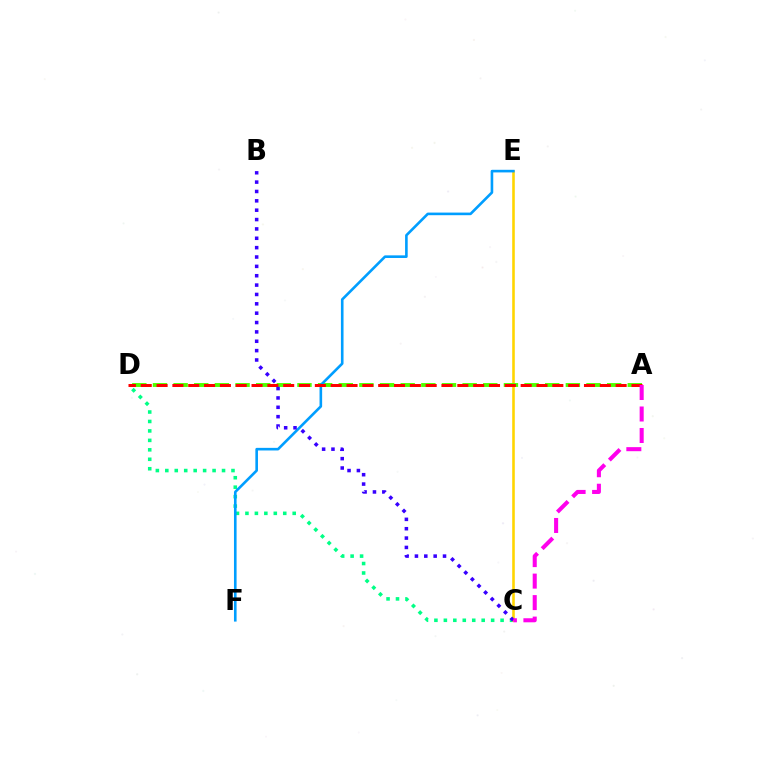{('C', 'D'): [{'color': '#00ff86', 'line_style': 'dotted', 'thickness': 2.57}], ('C', 'E'): [{'color': '#ffd500', 'line_style': 'solid', 'thickness': 1.87}], ('A', 'D'): [{'color': '#4fff00', 'line_style': 'dashed', 'thickness': 2.8}, {'color': '#ff0000', 'line_style': 'dashed', 'thickness': 2.15}], ('E', 'F'): [{'color': '#009eff', 'line_style': 'solid', 'thickness': 1.88}], ('B', 'C'): [{'color': '#3700ff', 'line_style': 'dotted', 'thickness': 2.54}], ('A', 'C'): [{'color': '#ff00ed', 'line_style': 'dashed', 'thickness': 2.92}]}